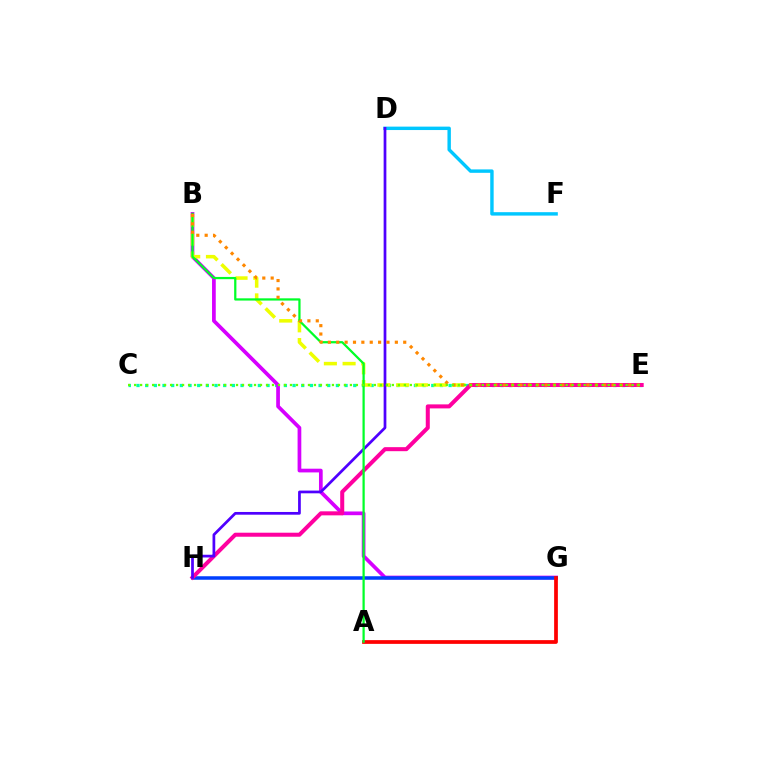{('C', 'E'): [{'color': '#00ffaf', 'line_style': 'dotted', 'thickness': 2.36}, {'color': '#66ff00', 'line_style': 'dotted', 'thickness': 1.63}], ('B', 'G'): [{'color': '#d600ff', 'line_style': 'solid', 'thickness': 2.67}], ('G', 'H'): [{'color': '#003fff', 'line_style': 'solid', 'thickness': 2.53}], ('B', 'E'): [{'color': '#eeff00', 'line_style': 'dashed', 'thickness': 2.54}, {'color': '#ff8800', 'line_style': 'dotted', 'thickness': 2.27}], ('E', 'H'): [{'color': '#ff00a0', 'line_style': 'solid', 'thickness': 2.9}], ('D', 'F'): [{'color': '#00c7ff', 'line_style': 'solid', 'thickness': 2.46}], ('A', 'G'): [{'color': '#ff0000', 'line_style': 'solid', 'thickness': 2.69}], ('D', 'H'): [{'color': '#4f00ff', 'line_style': 'solid', 'thickness': 1.96}], ('A', 'B'): [{'color': '#00ff27', 'line_style': 'solid', 'thickness': 1.61}]}